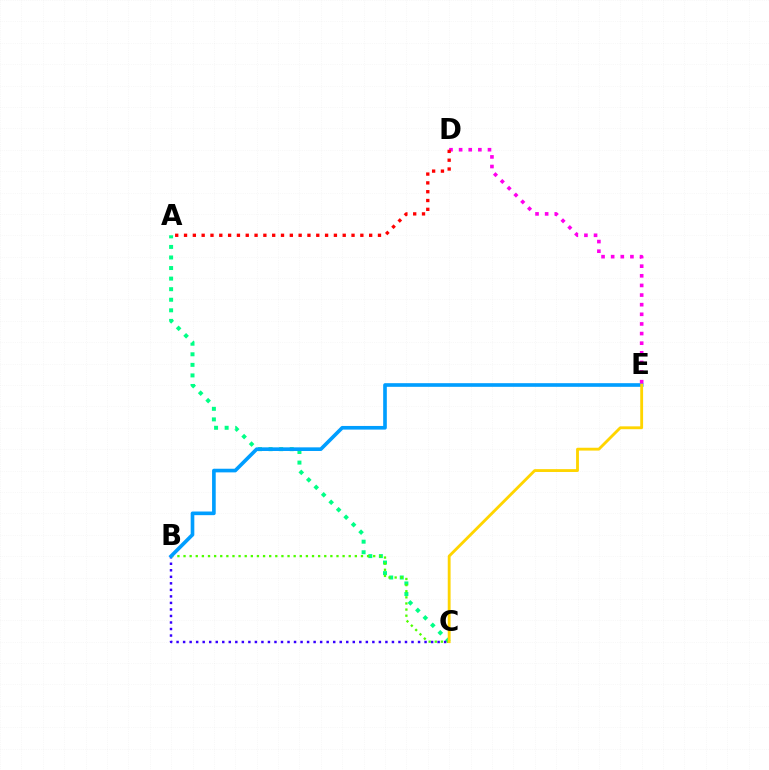{('A', 'C'): [{'color': '#00ff86', 'line_style': 'dotted', 'thickness': 2.87}], ('B', 'C'): [{'color': '#3700ff', 'line_style': 'dotted', 'thickness': 1.77}, {'color': '#4fff00', 'line_style': 'dotted', 'thickness': 1.66}], ('B', 'E'): [{'color': '#009eff', 'line_style': 'solid', 'thickness': 2.62}], ('C', 'E'): [{'color': '#ffd500', 'line_style': 'solid', 'thickness': 2.05}], ('D', 'E'): [{'color': '#ff00ed', 'line_style': 'dotted', 'thickness': 2.62}], ('A', 'D'): [{'color': '#ff0000', 'line_style': 'dotted', 'thickness': 2.4}]}